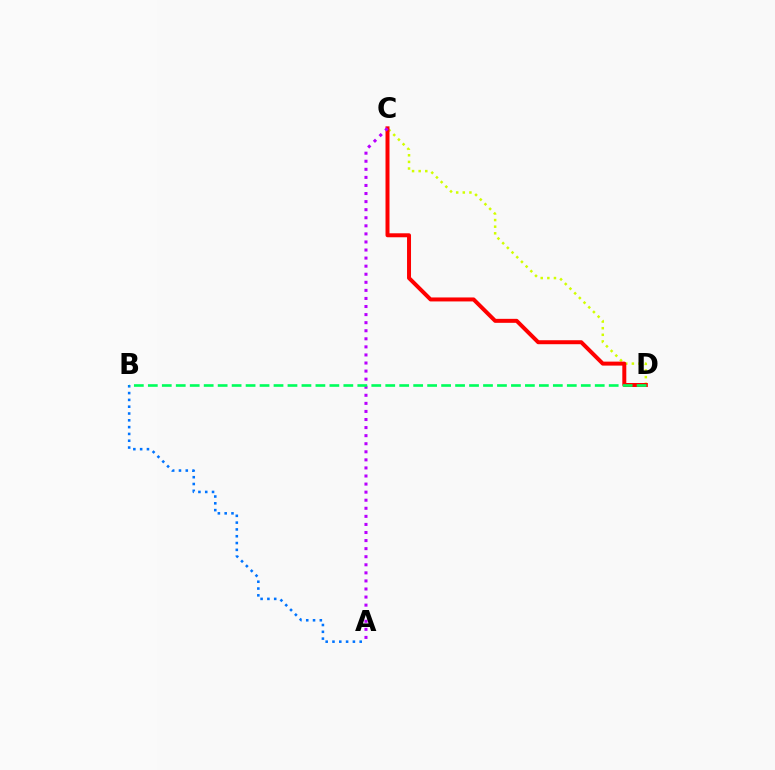{('C', 'D'): [{'color': '#d1ff00', 'line_style': 'dotted', 'thickness': 1.8}, {'color': '#ff0000', 'line_style': 'solid', 'thickness': 2.87}], ('A', 'B'): [{'color': '#0074ff', 'line_style': 'dotted', 'thickness': 1.85}], ('A', 'C'): [{'color': '#b900ff', 'line_style': 'dotted', 'thickness': 2.19}], ('B', 'D'): [{'color': '#00ff5c', 'line_style': 'dashed', 'thickness': 1.9}]}